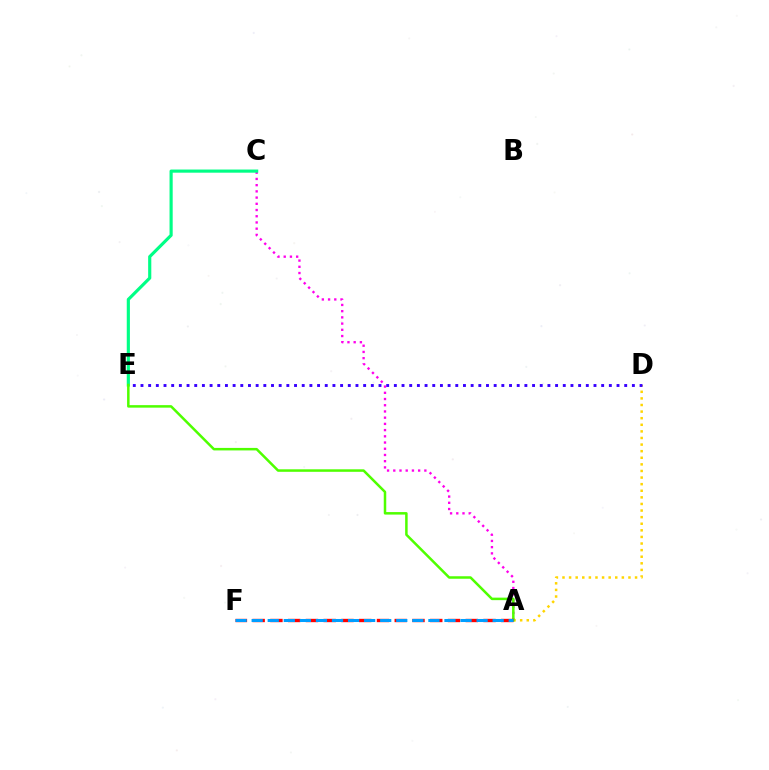{('A', 'C'): [{'color': '#ff00ed', 'line_style': 'dotted', 'thickness': 1.69}], ('A', 'D'): [{'color': '#ffd500', 'line_style': 'dotted', 'thickness': 1.79}], ('C', 'E'): [{'color': '#00ff86', 'line_style': 'solid', 'thickness': 2.27}], ('A', 'E'): [{'color': '#4fff00', 'line_style': 'solid', 'thickness': 1.81}], ('A', 'F'): [{'color': '#ff0000', 'line_style': 'dashed', 'thickness': 2.41}, {'color': '#009eff', 'line_style': 'dashed', 'thickness': 2.18}], ('D', 'E'): [{'color': '#3700ff', 'line_style': 'dotted', 'thickness': 2.09}]}